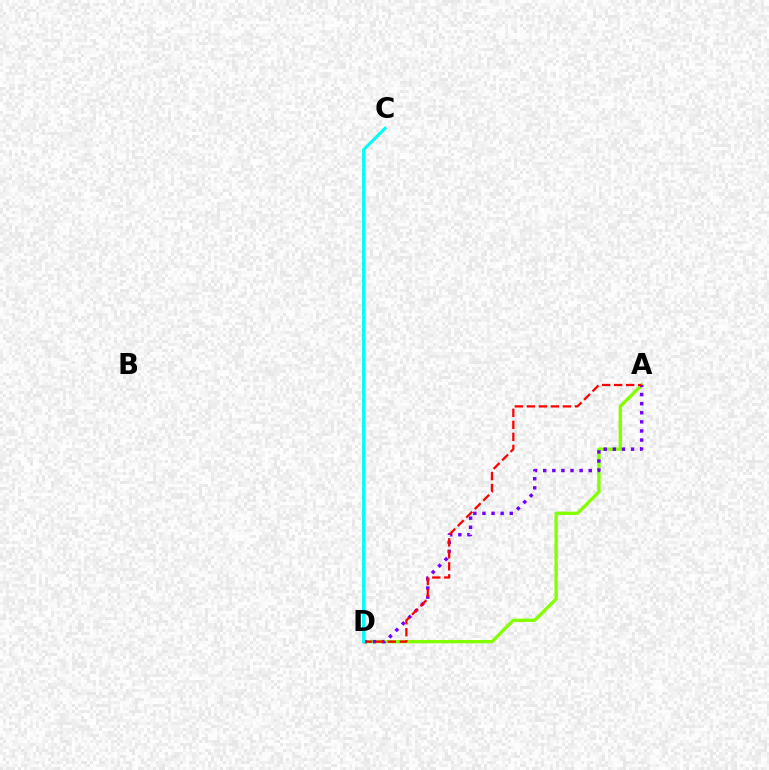{('A', 'D'): [{'color': '#84ff00', 'line_style': 'solid', 'thickness': 2.39}, {'color': '#7200ff', 'line_style': 'dotted', 'thickness': 2.47}, {'color': '#ff0000', 'line_style': 'dashed', 'thickness': 1.63}], ('C', 'D'): [{'color': '#00fff6', 'line_style': 'solid', 'thickness': 2.22}]}